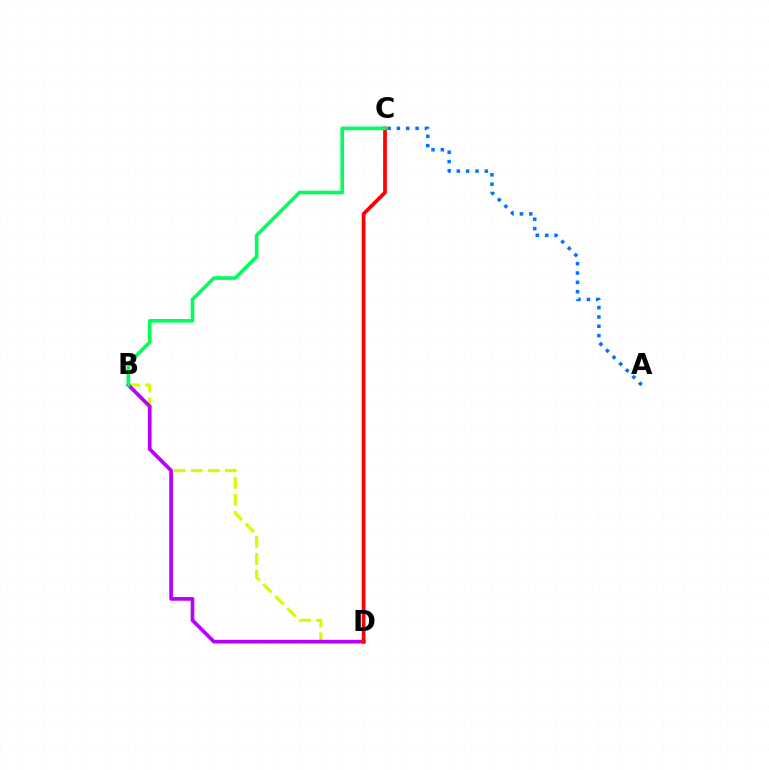{('A', 'C'): [{'color': '#0074ff', 'line_style': 'dotted', 'thickness': 2.54}], ('B', 'D'): [{'color': '#d1ff00', 'line_style': 'dashed', 'thickness': 2.3}, {'color': '#b900ff', 'line_style': 'solid', 'thickness': 2.66}], ('C', 'D'): [{'color': '#ff0000', 'line_style': 'solid', 'thickness': 2.69}], ('B', 'C'): [{'color': '#00ff5c', 'line_style': 'solid', 'thickness': 2.62}]}